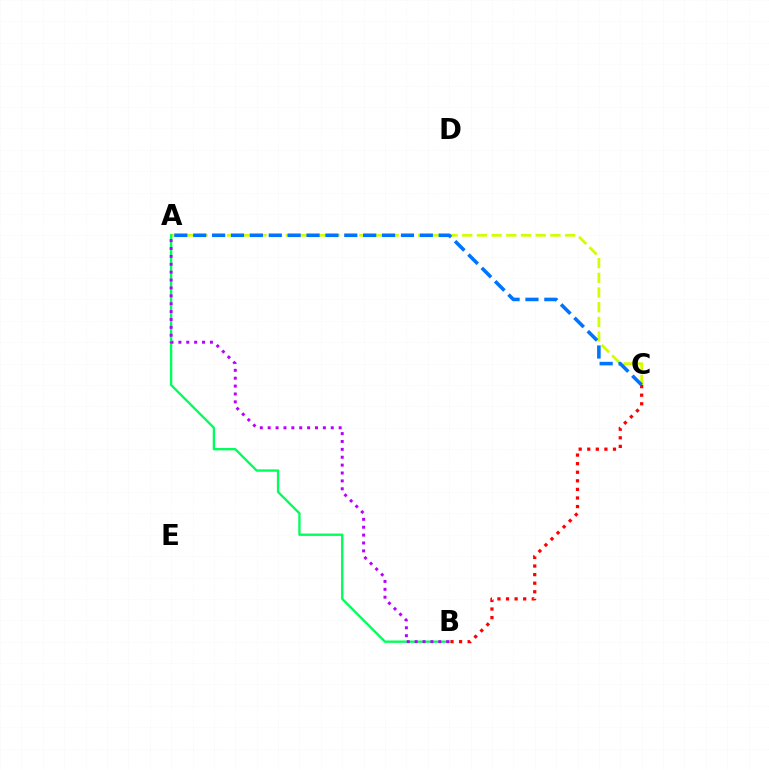{('A', 'C'): [{'color': '#d1ff00', 'line_style': 'dashed', 'thickness': 2.0}, {'color': '#0074ff', 'line_style': 'dashed', 'thickness': 2.57}], ('B', 'C'): [{'color': '#ff0000', 'line_style': 'dotted', 'thickness': 2.33}], ('A', 'B'): [{'color': '#00ff5c', 'line_style': 'solid', 'thickness': 1.69}, {'color': '#b900ff', 'line_style': 'dotted', 'thickness': 2.14}]}